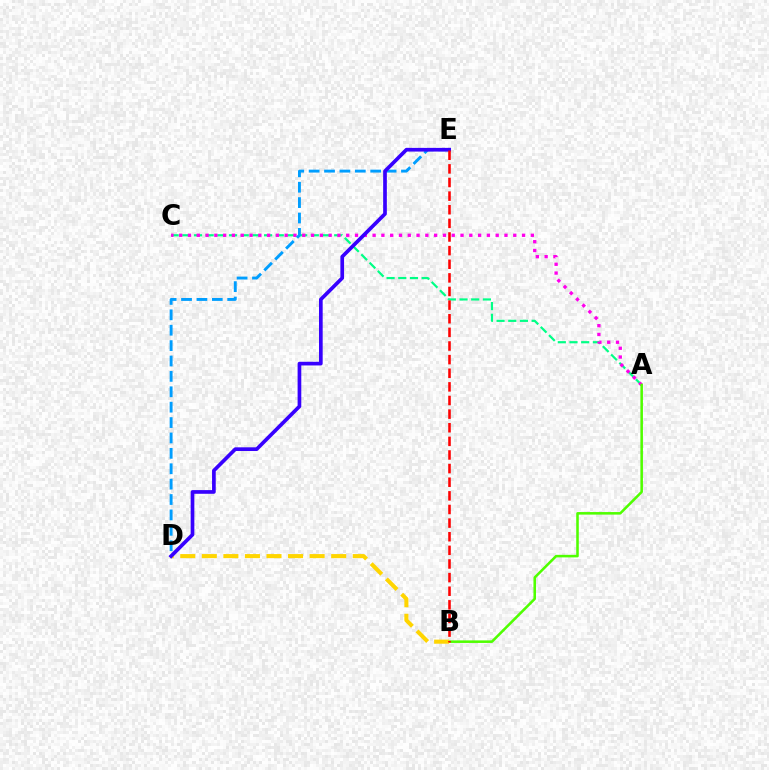{('A', 'C'): [{'color': '#00ff86', 'line_style': 'dashed', 'thickness': 1.59}, {'color': '#ff00ed', 'line_style': 'dotted', 'thickness': 2.39}], ('A', 'B'): [{'color': '#4fff00', 'line_style': 'solid', 'thickness': 1.84}], ('B', 'D'): [{'color': '#ffd500', 'line_style': 'dashed', 'thickness': 2.93}], ('D', 'E'): [{'color': '#009eff', 'line_style': 'dashed', 'thickness': 2.09}, {'color': '#3700ff', 'line_style': 'solid', 'thickness': 2.65}], ('B', 'E'): [{'color': '#ff0000', 'line_style': 'dashed', 'thickness': 1.85}]}